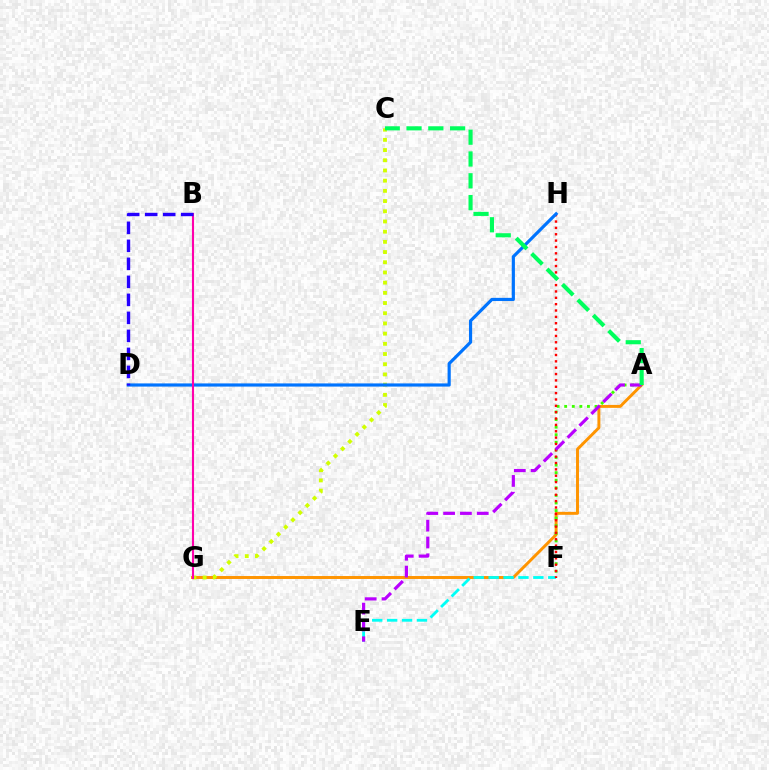{('A', 'G'): [{'color': '#ff9400', 'line_style': 'solid', 'thickness': 2.12}], ('A', 'F'): [{'color': '#3dff00', 'line_style': 'dotted', 'thickness': 2.06}], ('C', 'G'): [{'color': '#d1ff00', 'line_style': 'dotted', 'thickness': 2.77}], ('E', 'F'): [{'color': '#00fff6', 'line_style': 'dashed', 'thickness': 2.02}], ('F', 'H'): [{'color': '#ff0000', 'line_style': 'dotted', 'thickness': 1.73}], ('D', 'H'): [{'color': '#0074ff', 'line_style': 'solid', 'thickness': 2.28}], ('A', 'E'): [{'color': '#b900ff', 'line_style': 'dashed', 'thickness': 2.29}], ('A', 'C'): [{'color': '#00ff5c', 'line_style': 'dashed', 'thickness': 2.96}], ('B', 'G'): [{'color': '#ff00ac', 'line_style': 'solid', 'thickness': 1.52}], ('B', 'D'): [{'color': '#2500ff', 'line_style': 'dashed', 'thickness': 2.45}]}